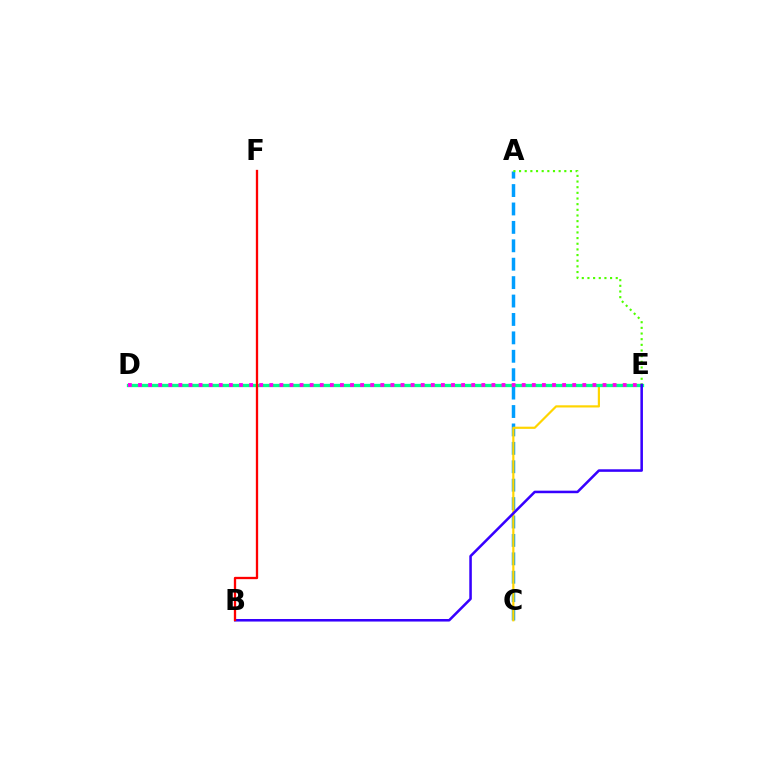{('A', 'C'): [{'color': '#009eff', 'line_style': 'dashed', 'thickness': 2.5}], ('C', 'E'): [{'color': '#ffd500', 'line_style': 'solid', 'thickness': 1.58}], ('D', 'E'): [{'color': '#00ff86', 'line_style': 'solid', 'thickness': 2.38}, {'color': '#ff00ed', 'line_style': 'dotted', 'thickness': 2.74}], ('A', 'E'): [{'color': '#4fff00', 'line_style': 'dotted', 'thickness': 1.54}], ('B', 'E'): [{'color': '#3700ff', 'line_style': 'solid', 'thickness': 1.83}], ('B', 'F'): [{'color': '#ff0000', 'line_style': 'solid', 'thickness': 1.67}]}